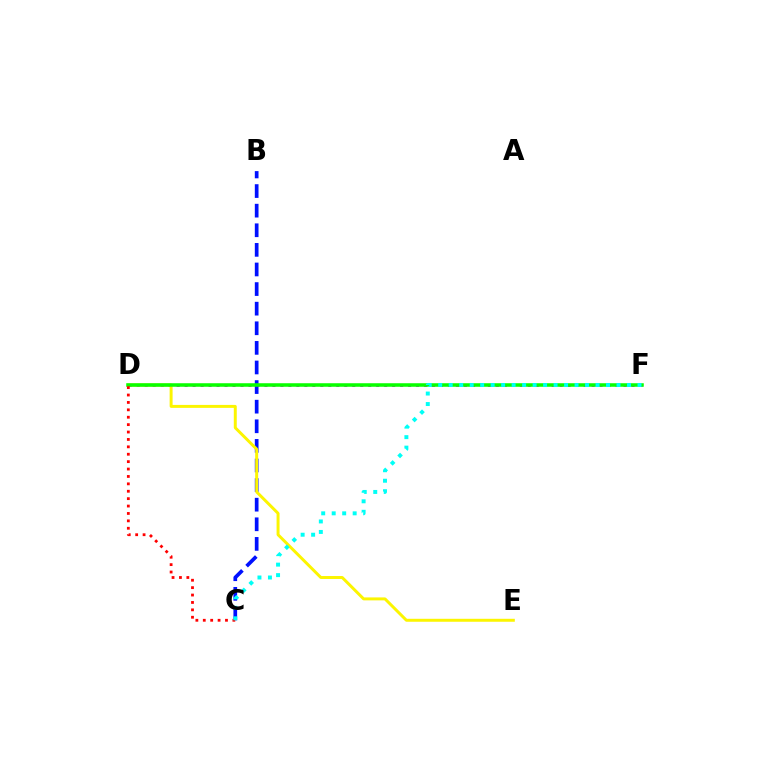{('D', 'F'): [{'color': '#ee00ff', 'line_style': 'dotted', 'thickness': 2.17}, {'color': '#08ff00', 'line_style': 'solid', 'thickness': 2.54}], ('B', 'C'): [{'color': '#0010ff', 'line_style': 'dashed', 'thickness': 2.66}], ('D', 'E'): [{'color': '#fcf500', 'line_style': 'solid', 'thickness': 2.13}], ('C', 'D'): [{'color': '#ff0000', 'line_style': 'dotted', 'thickness': 2.01}], ('C', 'F'): [{'color': '#00fff6', 'line_style': 'dotted', 'thickness': 2.85}]}